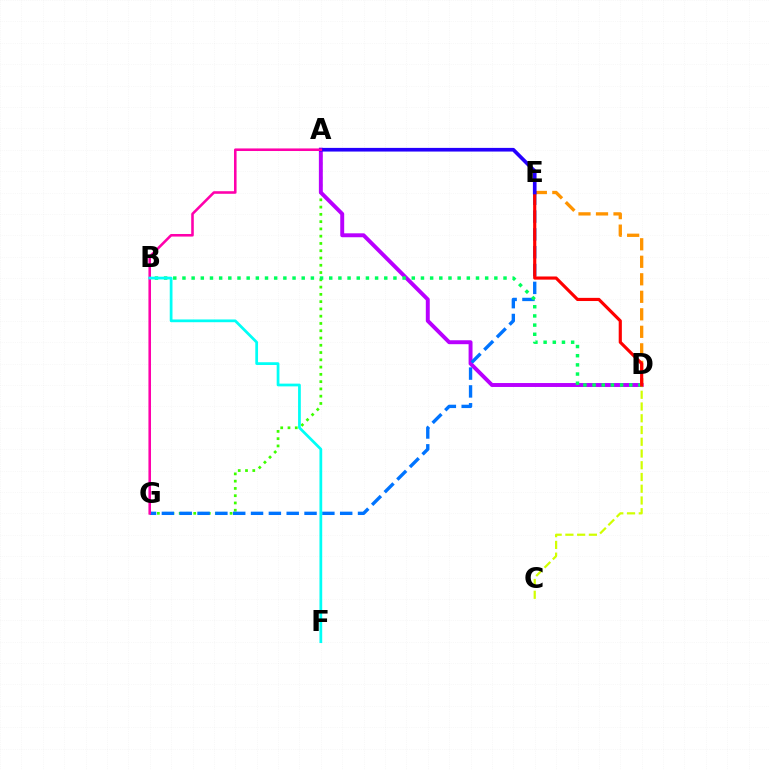{('A', 'G'): [{'color': '#3dff00', 'line_style': 'dotted', 'thickness': 1.98}, {'color': '#ff00ac', 'line_style': 'solid', 'thickness': 1.85}], ('A', 'D'): [{'color': '#b900ff', 'line_style': 'solid', 'thickness': 2.83}], ('E', 'G'): [{'color': '#0074ff', 'line_style': 'dashed', 'thickness': 2.42}], ('C', 'D'): [{'color': '#d1ff00', 'line_style': 'dashed', 'thickness': 1.6}], ('B', 'D'): [{'color': '#00ff5c', 'line_style': 'dotted', 'thickness': 2.49}], ('D', 'E'): [{'color': '#ff9400', 'line_style': 'dashed', 'thickness': 2.38}, {'color': '#ff0000', 'line_style': 'solid', 'thickness': 2.27}], ('A', 'E'): [{'color': '#2500ff', 'line_style': 'solid', 'thickness': 2.64}], ('B', 'F'): [{'color': '#00fff6', 'line_style': 'solid', 'thickness': 1.98}]}